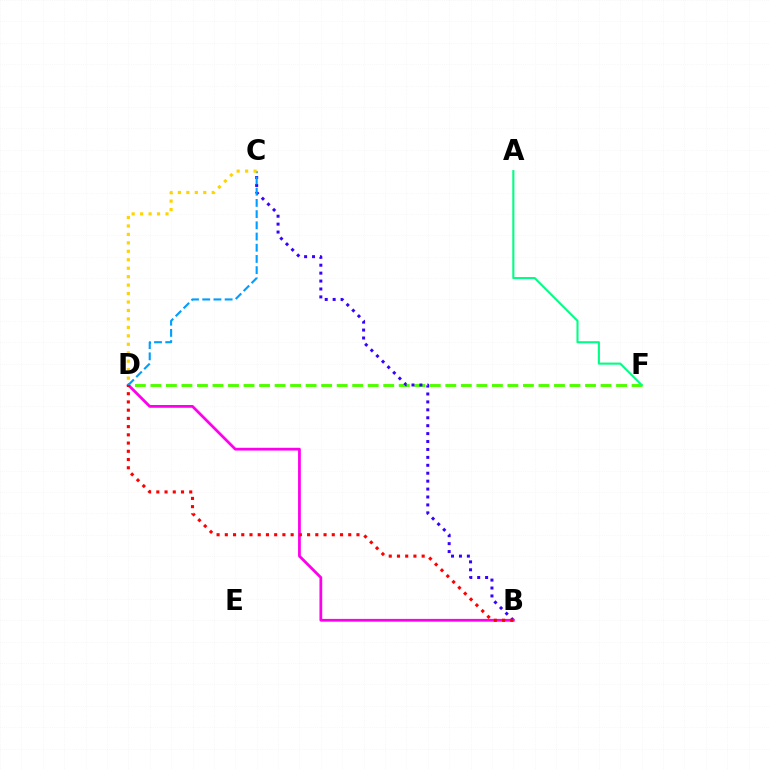{('D', 'F'): [{'color': '#4fff00', 'line_style': 'dashed', 'thickness': 2.11}], ('B', 'C'): [{'color': '#3700ff', 'line_style': 'dotted', 'thickness': 2.15}], ('B', 'D'): [{'color': '#ff00ed', 'line_style': 'solid', 'thickness': 1.99}, {'color': '#ff0000', 'line_style': 'dotted', 'thickness': 2.24}], ('C', 'D'): [{'color': '#009eff', 'line_style': 'dashed', 'thickness': 1.52}, {'color': '#ffd500', 'line_style': 'dotted', 'thickness': 2.3}], ('A', 'F'): [{'color': '#00ff86', 'line_style': 'solid', 'thickness': 1.51}]}